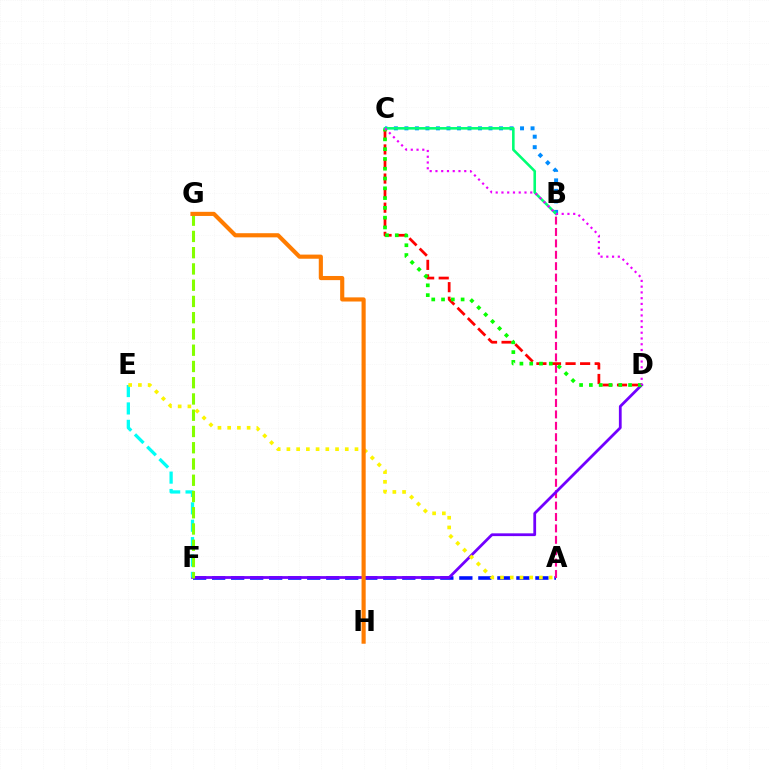{('A', 'F'): [{'color': '#0010ff', 'line_style': 'dashed', 'thickness': 2.58}], ('A', 'B'): [{'color': '#ff0094', 'line_style': 'dashed', 'thickness': 1.55}], ('D', 'F'): [{'color': '#7200ff', 'line_style': 'solid', 'thickness': 2.0}], ('B', 'C'): [{'color': '#008cff', 'line_style': 'dotted', 'thickness': 2.86}, {'color': '#00ff74', 'line_style': 'solid', 'thickness': 1.87}], ('E', 'F'): [{'color': '#00fff6', 'line_style': 'dashed', 'thickness': 2.36}], ('F', 'G'): [{'color': '#84ff00', 'line_style': 'dashed', 'thickness': 2.21}], ('C', 'D'): [{'color': '#ff0000', 'line_style': 'dashed', 'thickness': 1.98}, {'color': '#08ff00', 'line_style': 'dotted', 'thickness': 2.66}, {'color': '#ee00ff', 'line_style': 'dotted', 'thickness': 1.56}], ('A', 'E'): [{'color': '#fcf500', 'line_style': 'dotted', 'thickness': 2.64}], ('G', 'H'): [{'color': '#ff7c00', 'line_style': 'solid', 'thickness': 2.98}]}